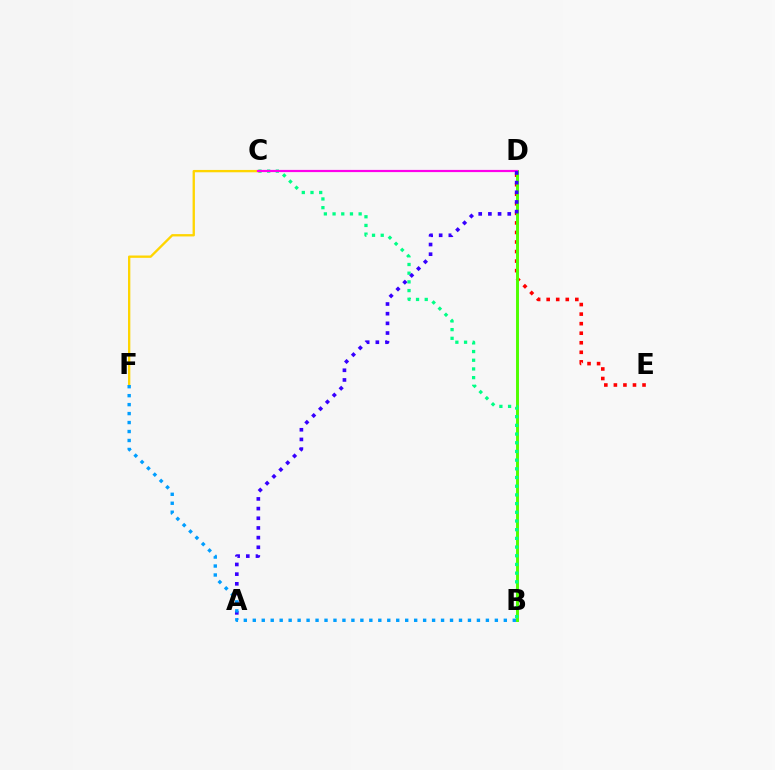{('D', 'E'): [{'color': '#ff0000', 'line_style': 'dotted', 'thickness': 2.59}], ('B', 'D'): [{'color': '#4fff00', 'line_style': 'solid', 'thickness': 2.12}], ('B', 'C'): [{'color': '#00ff86', 'line_style': 'dotted', 'thickness': 2.36}], ('C', 'F'): [{'color': '#ffd500', 'line_style': 'solid', 'thickness': 1.68}], ('C', 'D'): [{'color': '#ff00ed', 'line_style': 'solid', 'thickness': 1.58}], ('A', 'D'): [{'color': '#3700ff', 'line_style': 'dotted', 'thickness': 2.63}], ('B', 'F'): [{'color': '#009eff', 'line_style': 'dotted', 'thickness': 2.44}]}